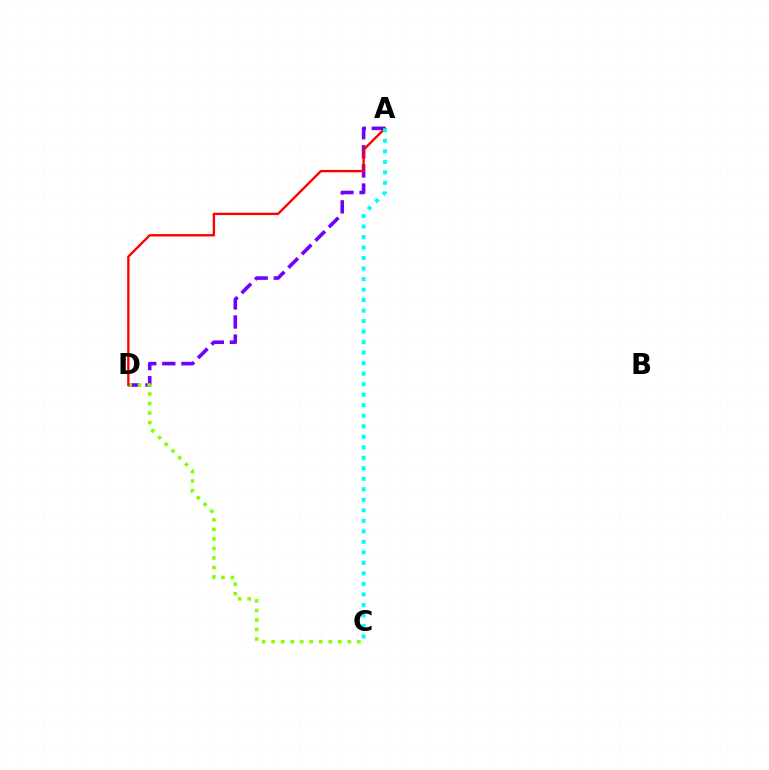{('A', 'D'): [{'color': '#7200ff', 'line_style': 'dashed', 'thickness': 2.6}, {'color': '#ff0000', 'line_style': 'solid', 'thickness': 1.7}], ('C', 'D'): [{'color': '#84ff00', 'line_style': 'dotted', 'thickness': 2.59}], ('A', 'C'): [{'color': '#00fff6', 'line_style': 'dotted', 'thickness': 2.86}]}